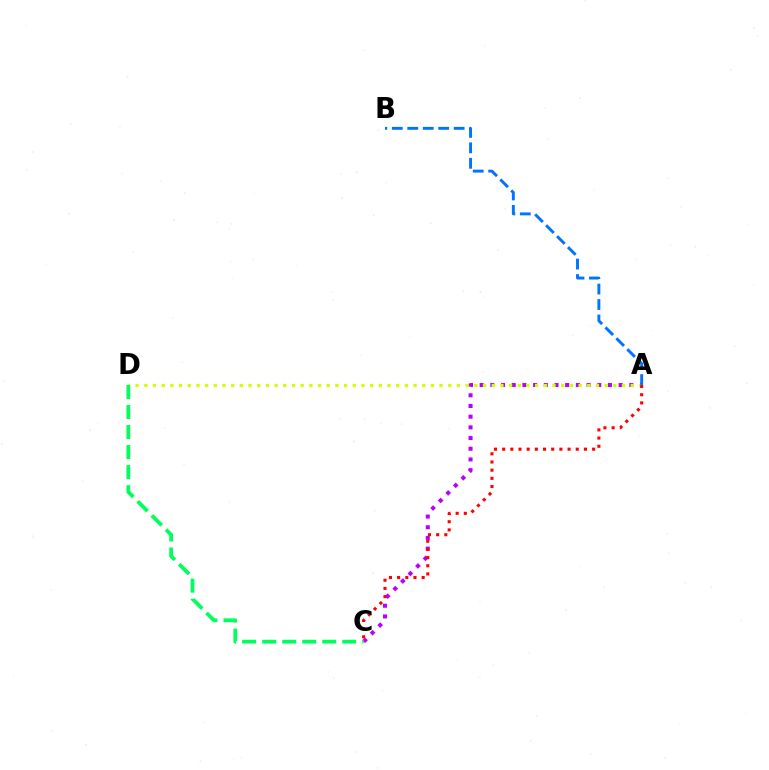{('A', 'C'): [{'color': '#b900ff', 'line_style': 'dotted', 'thickness': 2.9}, {'color': '#ff0000', 'line_style': 'dotted', 'thickness': 2.22}], ('A', 'D'): [{'color': '#d1ff00', 'line_style': 'dotted', 'thickness': 2.36}], ('C', 'D'): [{'color': '#00ff5c', 'line_style': 'dashed', 'thickness': 2.72}], ('A', 'B'): [{'color': '#0074ff', 'line_style': 'dashed', 'thickness': 2.1}]}